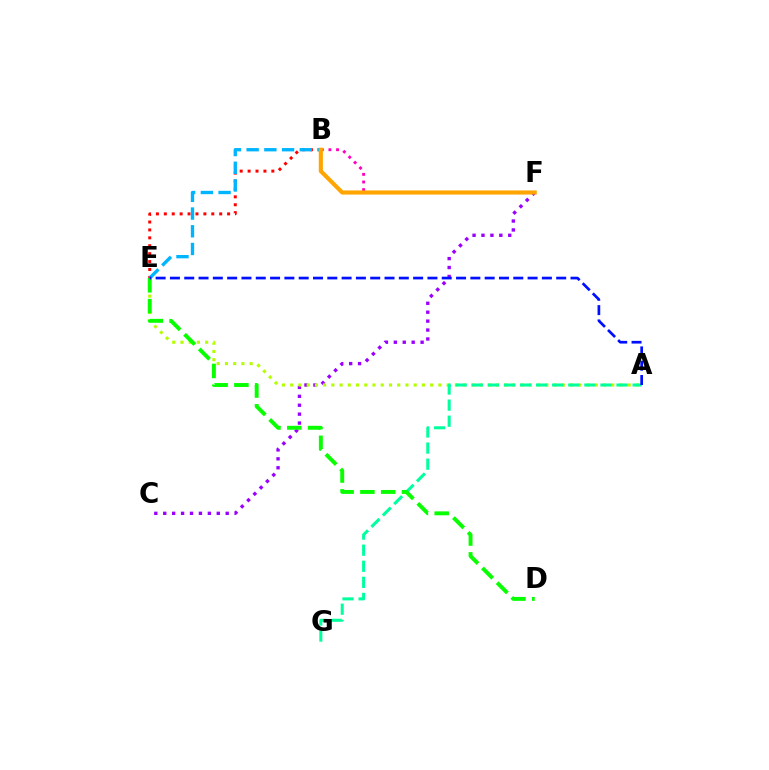{('B', 'E'): [{'color': '#ff0000', 'line_style': 'dotted', 'thickness': 2.15}, {'color': '#00b5ff', 'line_style': 'dashed', 'thickness': 2.41}], ('B', 'F'): [{'color': '#ff00bd', 'line_style': 'dotted', 'thickness': 2.07}, {'color': '#ffa500', 'line_style': 'solid', 'thickness': 2.96}], ('C', 'F'): [{'color': '#9b00ff', 'line_style': 'dotted', 'thickness': 2.42}], ('A', 'E'): [{'color': '#b3ff00', 'line_style': 'dotted', 'thickness': 2.24}, {'color': '#0010ff', 'line_style': 'dashed', 'thickness': 1.94}], ('A', 'G'): [{'color': '#00ff9d', 'line_style': 'dashed', 'thickness': 2.18}], ('D', 'E'): [{'color': '#08ff00', 'line_style': 'dashed', 'thickness': 2.82}]}